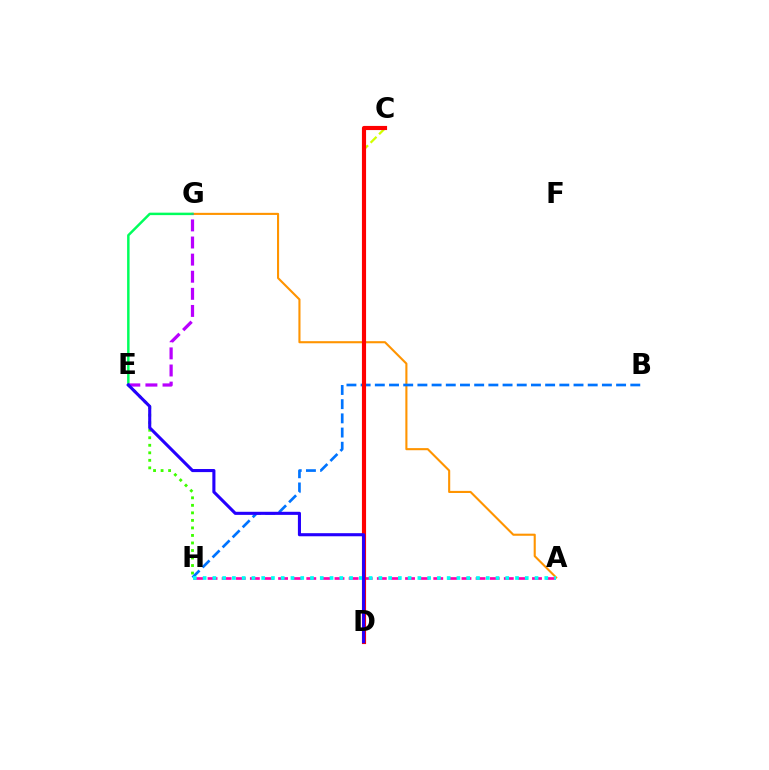{('A', 'G'): [{'color': '#ff9400', 'line_style': 'solid', 'thickness': 1.52}], ('A', 'H'): [{'color': '#ff00ac', 'line_style': 'dashed', 'thickness': 1.92}, {'color': '#00fff6', 'line_style': 'dotted', 'thickness': 2.65}], ('E', 'H'): [{'color': '#3dff00', 'line_style': 'dotted', 'thickness': 2.04}], ('C', 'D'): [{'color': '#d1ff00', 'line_style': 'dashed', 'thickness': 1.63}, {'color': '#ff0000', 'line_style': 'solid', 'thickness': 2.98}], ('B', 'H'): [{'color': '#0074ff', 'line_style': 'dashed', 'thickness': 1.93}], ('E', 'G'): [{'color': '#00ff5c', 'line_style': 'solid', 'thickness': 1.78}, {'color': '#b900ff', 'line_style': 'dashed', 'thickness': 2.32}], ('D', 'E'): [{'color': '#2500ff', 'line_style': 'solid', 'thickness': 2.23}]}